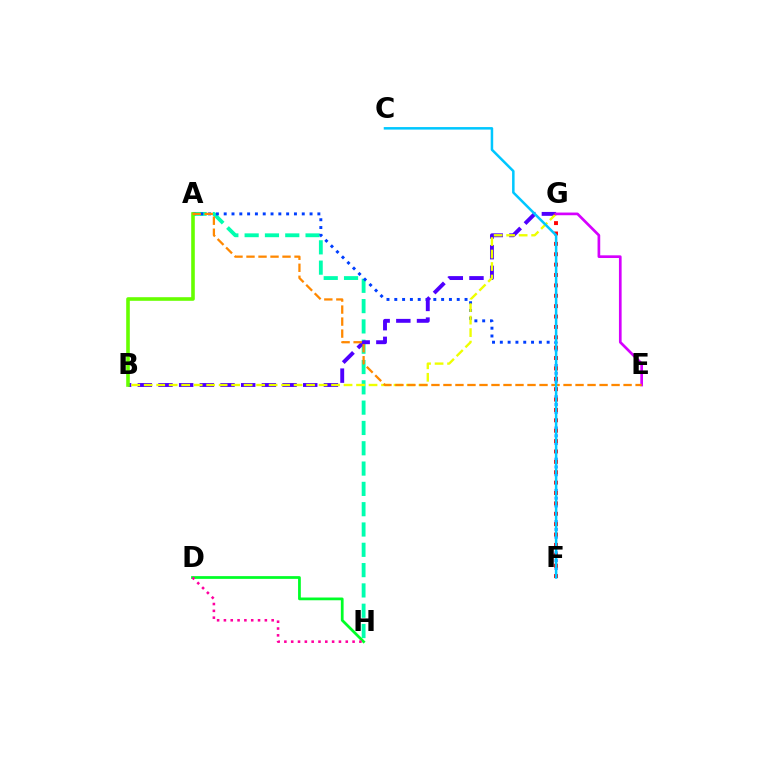{('A', 'H'): [{'color': '#00ffaf', 'line_style': 'dashed', 'thickness': 2.76}], ('A', 'F'): [{'color': '#003fff', 'line_style': 'dotted', 'thickness': 2.12}], ('B', 'G'): [{'color': '#4f00ff', 'line_style': 'dashed', 'thickness': 2.81}, {'color': '#eeff00', 'line_style': 'dashed', 'thickness': 1.7}], ('F', 'G'): [{'color': '#ff0000', 'line_style': 'dotted', 'thickness': 2.82}], ('D', 'H'): [{'color': '#00ff27', 'line_style': 'solid', 'thickness': 1.98}, {'color': '#ff00a0', 'line_style': 'dotted', 'thickness': 1.85}], ('E', 'G'): [{'color': '#d600ff', 'line_style': 'solid', 'thickness': 1.93}], ('A', 'B'): [{'color': '#66ff00', 'line_style': 'solid', 'thickness': 2.59}], ('A', 'E'): [{'color': '#ff8800', 'line_style': 'dashed', 'thickness': 1.63}], ('C', 'F'): [{'color': '#00c7ff', 'line_style': 'solid', 'thickness': 1.81}]}